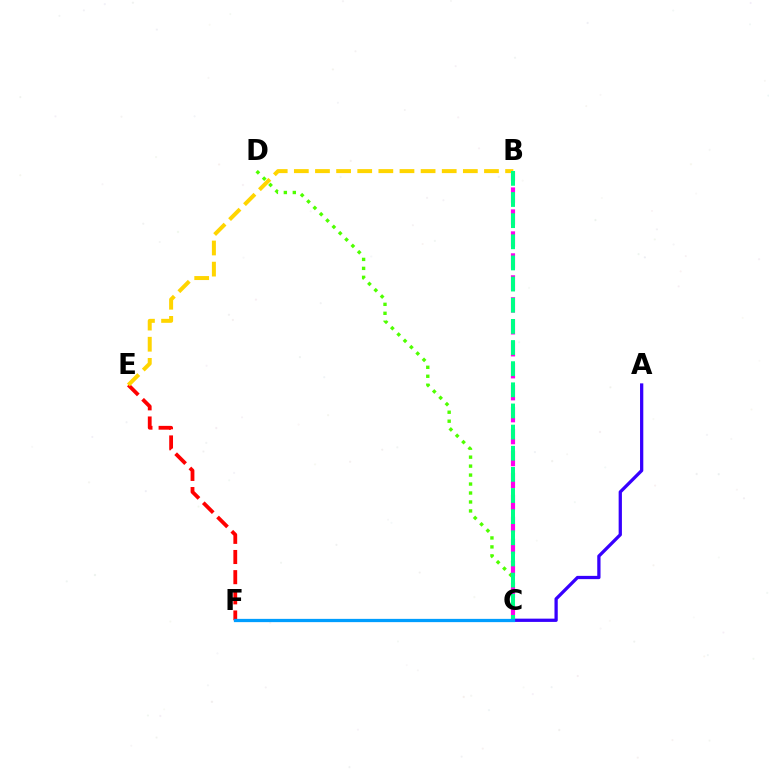{('C', 'D'): [{'color': '#4fff00', 'line_style': 'dotted', 'thickness': 2.44}], ('B', 'C'): [{'color': '#ff00ed', 'line_style': 'dashed', 'thickness': 2.98}, {'color': '#00ff86', 'line_style': 'dashed', 'thickness': 2.87}], ('A', 'C'): [{'color': '#3700ff', 'line_style': 'solid', 'thickness': 2.35}], ('E', 'F'): [{'color': '#ff0000', 'line_style': 'dashed', 'thickness': 2.74}], ('B', 'E'): [{'color': '#ffd500', 'line_style': 'dashed', 'thickness': 2.87}], ('C', 'F'): [{'color': '#009eff', 'line_style': 'solid', 'thickness': 2.34}]}